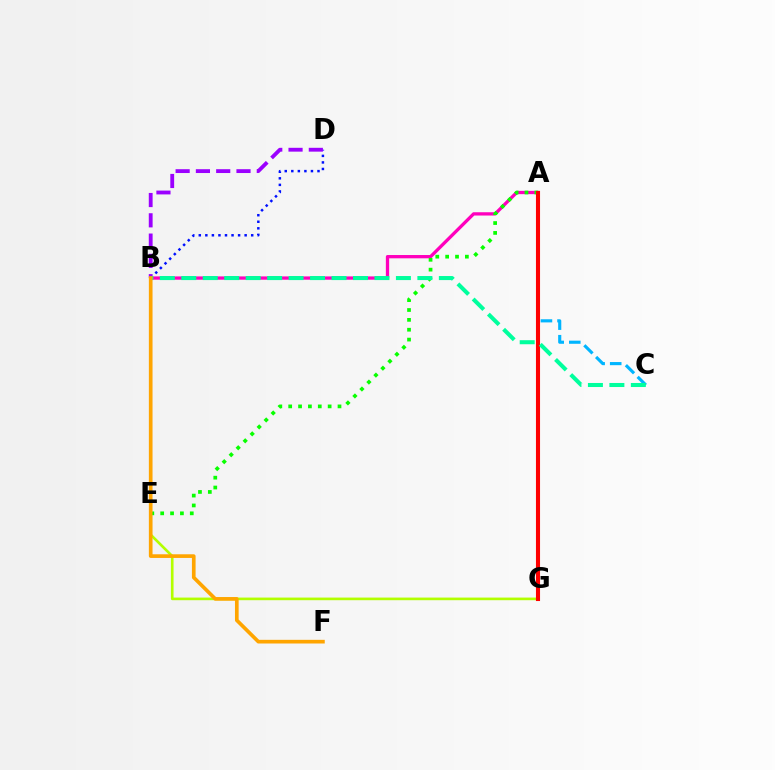{('E', 'G'): [{'color': '#b3ff00', 'line_style': 'solid', 'thickness': 1.9}], ('A', 'C'): [{'color': '#00b5ff', 'line_style': 'dashed', 'thickness': 2.25}], ('B', 'D'): [{'color': '#0010ff', 'line_style': 'dotted', 'thickness': 1.78}, {'color': '#9b00ff', 'line_style': 'dashed', 'thickness': 2.76}], ('A', 'B'): [{'color': '#ff00bd', 'line_style': 'solid', 'thickness': 2.37}], ('A', 'E'): [{'color': '#08ff00', 'line_style': 'dotted', 'thickness': 2.68}], ('A', 'G'): [{'color': '#ff0000', 'line_style': 'solid', 'thickness': 2.94}], ('B', 'C'): [{'color': '#00ff9d', 'line_style': 'dashed', 'thickness': 2.92}], ('B', 'F'): [{'color': '#ffa500', 'line_style': 'solid', 'thickness': 2.64}]}